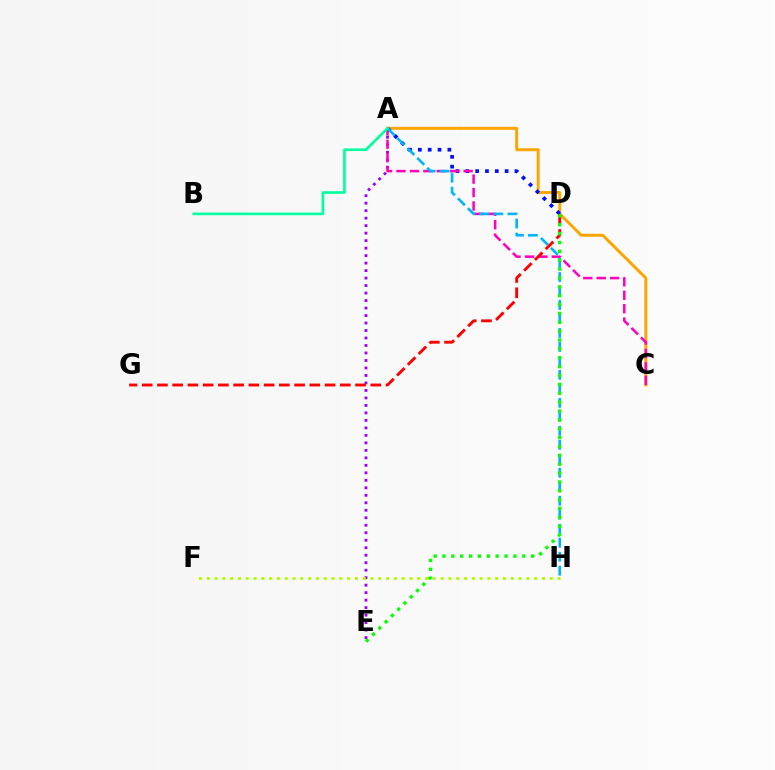{('A', 'E'): [{'color': '#9b00ff', 'line_style': 'dotted', 'thickness': 2.04}], ('A', 'C'): [{'color': '#ffa500', 'line_style': 'solid', 'thickness': 2.14}, {'color': '#ff00bd', 'line_style': 'dashed', 'thickness': 1.82}], ('A', 'D'): [{'color': '#0010ff', 'line_style': 'dotted', 'thickness': 2.67}], ('F', 'H'): [{'color': '#b3ff00', 'line_style': 'dotted', 'thickness': 2.12}], ('A', 'H'): [{'color': '#00b5ff', 'line_style': 'dashed', 'thickness': 1.9}], ('A', 'B'): [{'color': '#00ff9d', 'line_style': 'solid', 'thickness': 1.9}], ('D', 'G'): [{'color': '#ff0000', 'line_style': 'dashed', 'thickness': 2.07}], ('D', 'E'): [{'color': '#08ff00', 'line_style': 'dotted', 'thickness': 2.41}]}